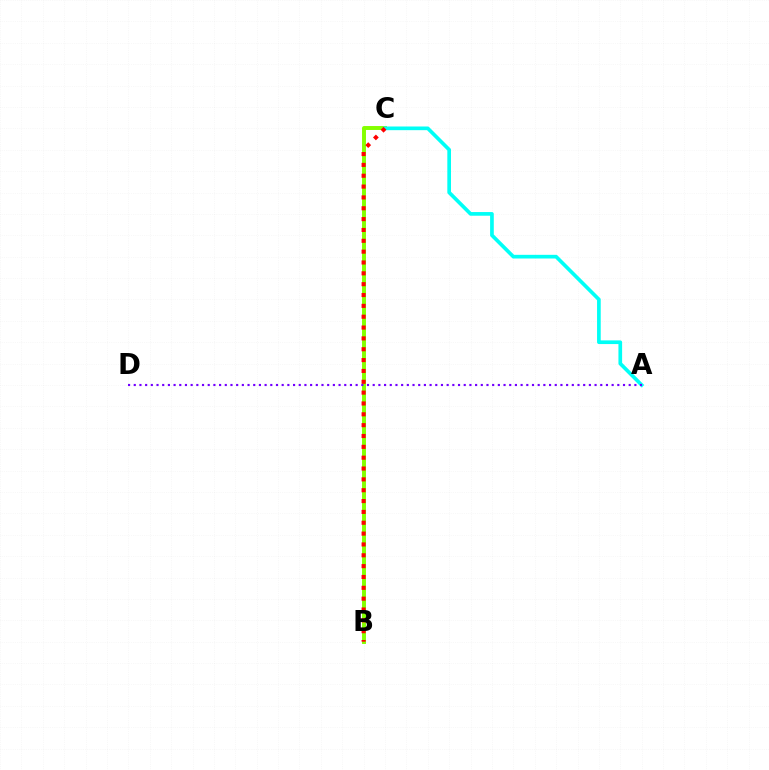{('B', 'C'): [{'color': '#84ff00', 'line_style': 'solid', 'thickness': 2.83}, {'color': '#ff0000', 'line_style': 'dotted', 'thickness': 2.95}], ('A', 'C'): [{'color': '#00fff6', 'line_style': 'solid', 'thickness': 2.65}], ('A', 'D'): [{'color': '#7200ff', 'line_style': 'dotted', 'thickness': 1.55}]}